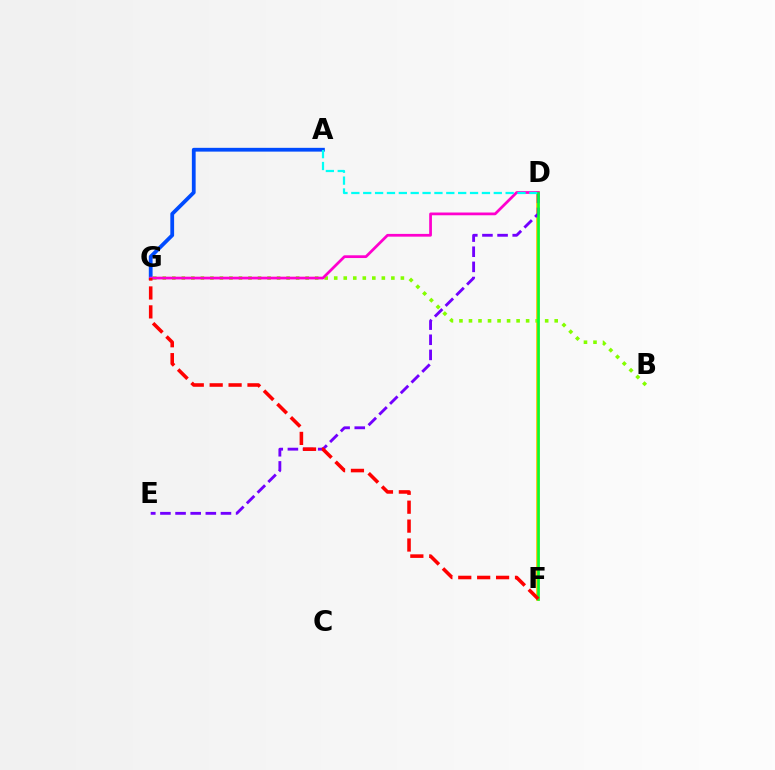{('D', 'F'): [{'color': '#ffbd00', 'line_style': 'solid', 'thickness': 2.66}, {'color': '#00ff39', 'line_style': 'solid', 'thickness': 1.84}], ('D', 'E'): [{'color': '#7200ff', 'line_style': 'dashed', 'thickness': 2.06}], ('B', 'G'): [{'color': '#84ff00', 'line_style': 'dotted', 'thickness': 2.59}], ('A', 'G'): [{'color': '#004bff', 'line_style': 'solid', 'thickness': 2.72}], ('D', 'G'): [{'color': '#ff00cf', 'line_style': 'solid', 'thickness': 1.98}], ('A', 'D'): [{'color': '#00fff6', 'line_style': 'dashed', 'thickness': 1.61}], ('F', 'G'): [{'color': '#ff0000', 'line_style': 'dashed', 'thickness': 2.57}]}